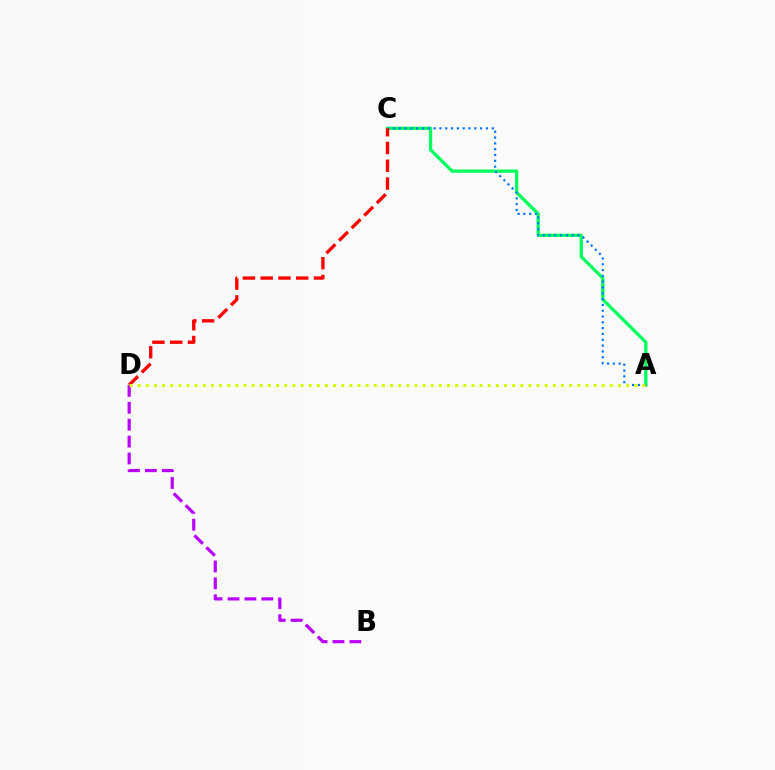{('A', 'C'): [{'color': '#00ff5c', 'line_style': 'solid', 'thickness': 2.37}, {'color': '#0074ff', 'line_style': 'dotted', 'thickness': 1.58}], ('C', 'D'): [{'color': '#ff0000', 'line_style': 'dashed', 'thickness': 2.41}], ('B', 'D'): [{'color': '#b900ff', 'line_style': 'dashed', 'thickness': 2.3}], ('A', 'D'): [{'color': '#d1ff00', 'line_style': 'dotted', 'thickness': 2.21}]}